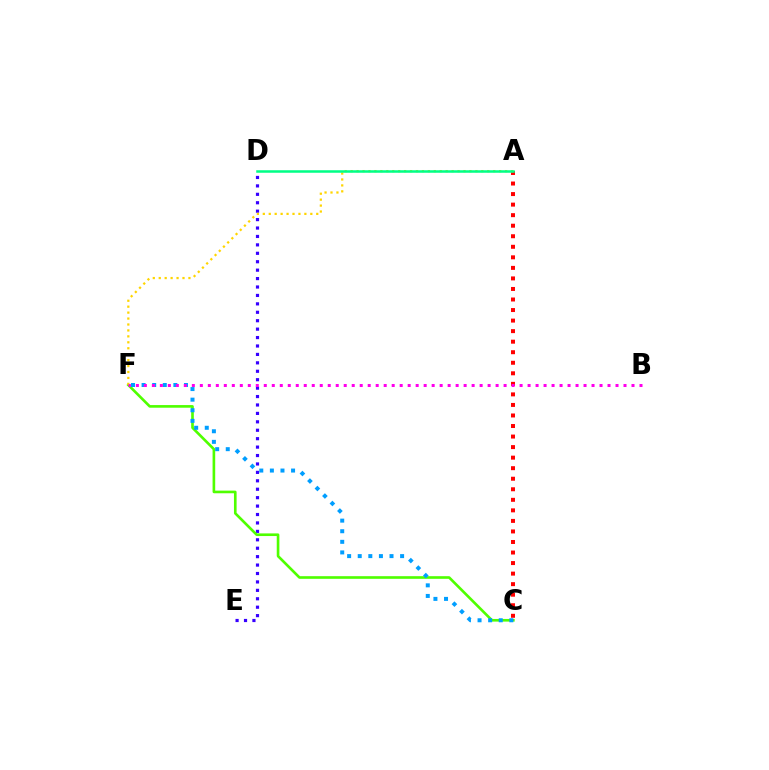{('A', 'C'): [{'color': '#ff0000', 'line_style': 'dotted', 'thickness': 2.86}], ('D', 'E'): [{'color': '#3700ff', 'line_style': 'dotted', 'thickness': 2.29}], ('C', 'F'): [{'color': '#4fff00', 'line_style': 'solid', 'thickness': 1.9}, {'color': '#009eff', 'line_style': 'dotted', 'thickness': 2.88}], ('A', 'F'): [{'color': '#ffd500', 'line_style': 'dotted', 'thickness': 1.61}], ('A', 'D'): [{'color': '#00ff86', 'line_style': 'solid', 'thickness': 1.81}], ('B', 'F'): [{'color': '#ff00ed', 'line_style': 'dotted', 'thickness': 2.17}]}